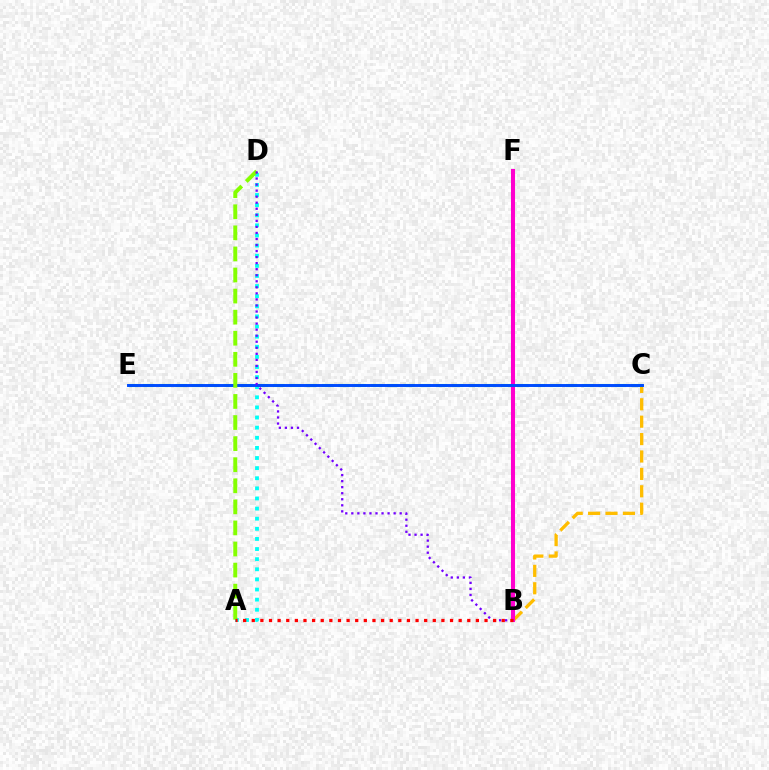{('A', 'D'): [{'color': '#00fff6', 'line_style': 'dotted', 'thickness': 2.75}, {'color': '#84ff00', 'line_style': 'dashed', 'thickness': 2.86}], ('B', 'C'): [{'color': '#ffbd00', 'line_style': 'dashed', 'thickness': 2.36}], ('C', 'E'): [{'color': '#00ff39', 'line_style': 'dashed', 'thickness': 2.21}, {'color': '#004bff', 'line_style': 'solid', 'thickness': 2.11}], ('B', 'F'): [{'color': '#ff00cf', 'line_style': 'solid', 'thickness': 2.92}], ('B', 'D'): [{'color': '#7200ff', 'line_style': 'dotted', 'thickness': 1.64}], ('A', 'B'): [{'color': '#ff0000', 'line_style': 'dotted', 'thickness': 2.34}]}